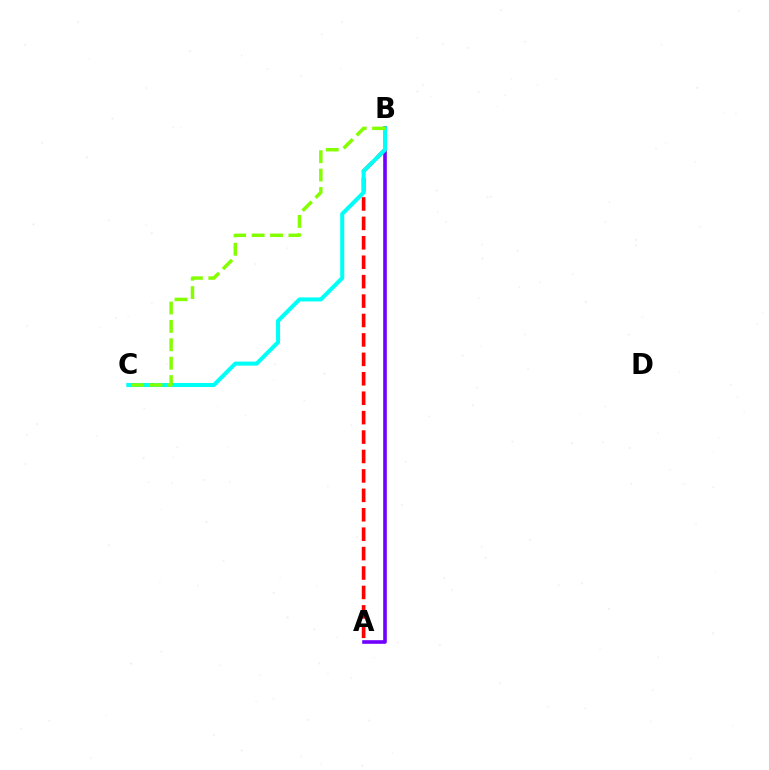{('A', 'B'): [{'color': '#ff0000', 'line_style': 'dashed', 'thickness': 2.64}, {'color': '#7200ff', 'line_style': 'solid', 'thickness': 2.6}], ('B', 'C'): [{'color': '#00fff6', 'line_style': 'solid', 'thickness': 2.91}, {'color': '#84ff00', 'line_style': 'dashed', 'thickness': 2.5}]}